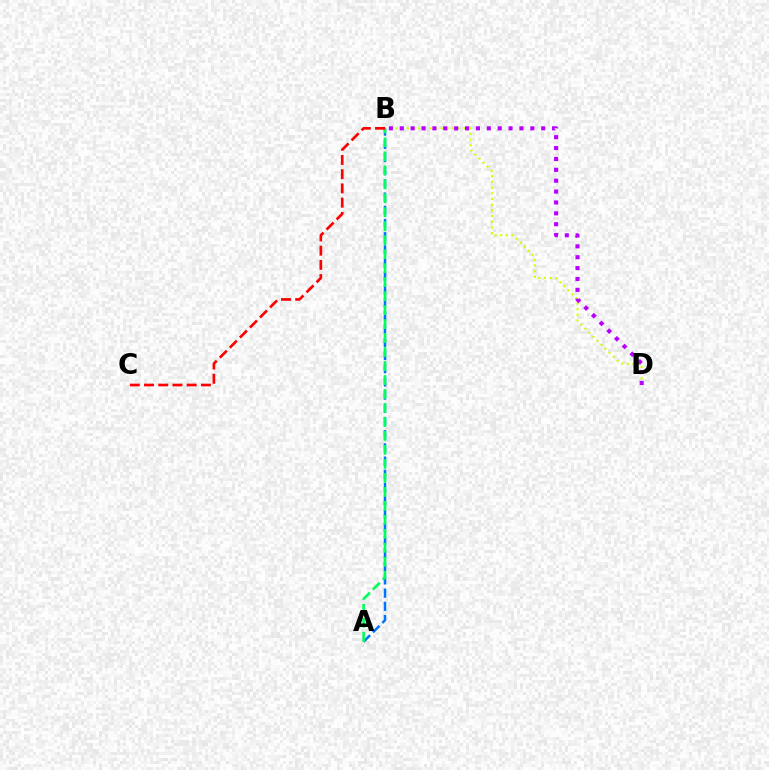{('B', 'D'): [{'color': '#d1ff00', 'line_style': 'dotted', 'thickness': 1.55}, {'color': '#b900ff', 'line_style': 'dotted', 'thickness': 2.96}], ('A', 'B'): [{'color': '#0074ff', 'line_style': 'dashed', 'thickness': 1.79}, {'color': '#00ff5c', 'line_style': 'dashed', 'thickness': 1.9}], ('B', 'C'): [{'color': '#ff0000', 'line_style': 'dashed', 'thickness': 1.93}]}